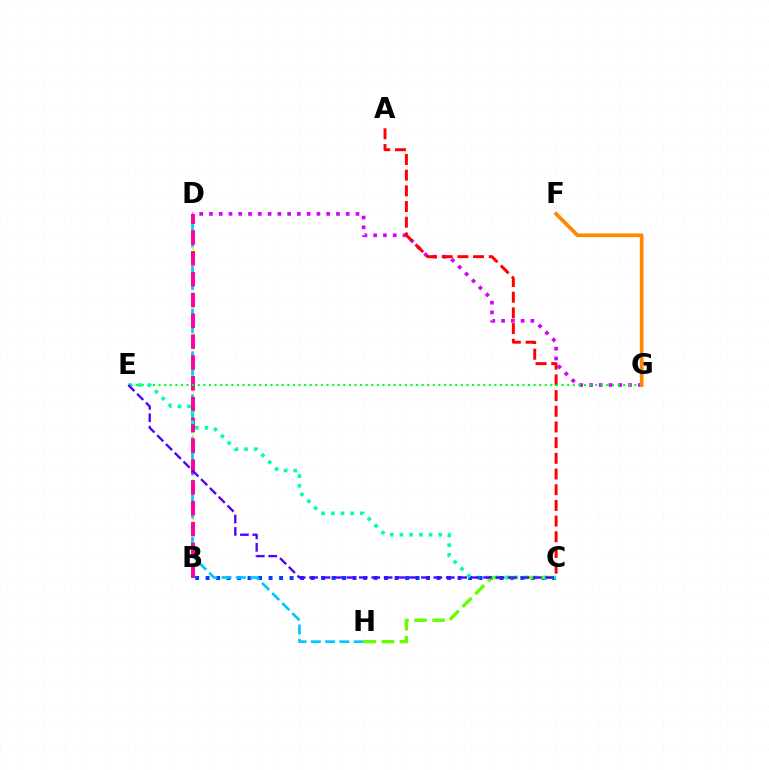{('B', 'C'): [{'color': '#003fff', 'line_style': 'dotted', 'thickness': 2.85}], ('D', 'G'): [{'color': '#d600ff', 'line_style': 'dotted', 'thickness': 2.65}], ('A', 'C'): [{'color': '#ff0000', 'line_style': 'dashed', 'thickness': 2.13}], ('B', 'D'): [{'color': '#eeff00', 'line_style': 'dotted', 'thickness': 1.74}, {'color': '#ff00a0', 'line_style': 'dashed', 'thickness': 2.83}], ('D', 'H'): [{'color': '#00c7ff', 'line_style': 'dashed', 'thickness': 1.94}], ('C', 'H'): [{'color': '#66ff00', 'line_style': 'dashed', 'thickness': 2.45}], ('E', 'G'): [{'color': '#00ff27', 'line_style': 'dotted', 'thickness': 1.52}], ('F', 'G'): [{'color': '#ff8800', 'line_style': 'solid', 'thickness': 2.67}], ('C', 'E'): [{'color': '#00ffaf', 'line_style': 'dotted', 'thickness': 2.63}, {'color': '#4f00ff', 'line_style': 'dashed', 'thickness': 1.69}]}